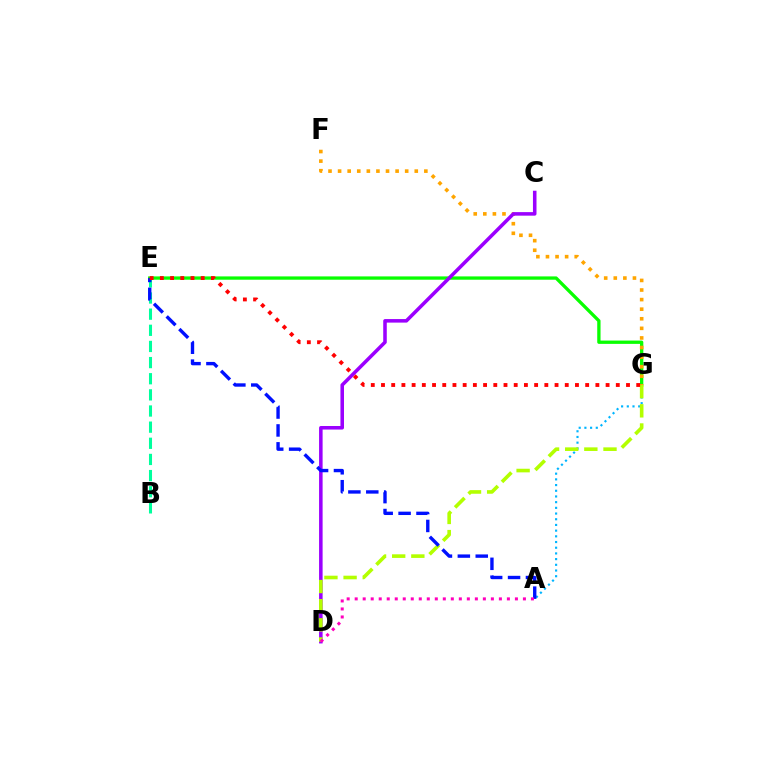{('E', 'G'): [{'color': '#08ff00', 'line_style': 'solid', 'thickness': 2.38}, {'color': '#ff0000', 'line_style': 'dotted', 'thickness': 2.77}], ('B', 'E'): [{'color': '#00ff9d', 'line_style': 'dashed', 'thickness': 2.19}], ('F', 'G'): [{'color': '#ffa500', 'line_style': 'dotted', 'thickness': 2.6}], ('A', 'G'): [{'color': '#00b5ff', 'line_style': 'dotted', 'thickness': 1.55}], ('C', 'D'): [{'color': '#9b00ff', 'line_style': 'solid', 'thickness': 2.55}], ('D', 'G'): [{'color': '#b3ff00', 'line_style': 'dashed', 'thickness': 2.6}], ('A', 'E'): [{'color': '#0010ff', 'line_style': 'dashed', 'thickness': 2.43}], ('A', 'D'): [{'color': '#ff00bd', 'line_style': 'dotted', 'thickness': 2.18}]}